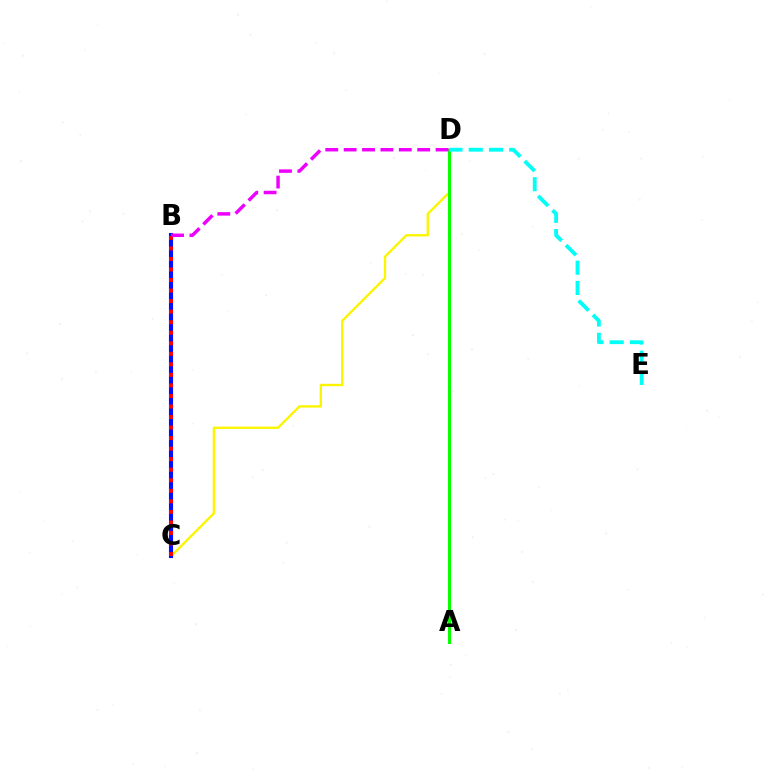{('C', 'D'): [{'color': '#fcf500', 'line_style': 'solid', 'thickness': 1.7}], ('B', 'C'): [{'color': '#0010ff', 'line_style': 'solid', 'thickness': 2.95}, {'color': '#ff0000', 'line_style': 'dotted', 'thickness': 2.86}], ('A', 'D'): [{'color': '#08ff00', 'line_style': 'solid', 'thickness': 2.18}], ('D', 'E'): [{'color': '#00fff6', 'line_style': 'dashed', 'thickness': 2.75}], ('B', 'D'): [{'color': '#ee00ff', 'line_style': 'dashed', 'thickness': 2.5}]}